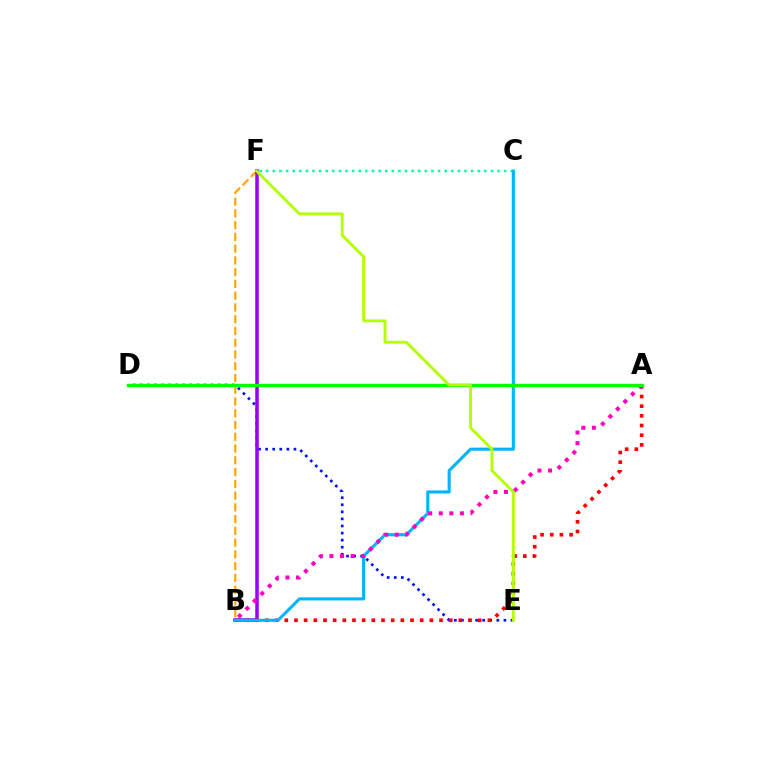{('B', 'F'): [{'color': '#ffa500', 'line_style': 'dashed', 'thickness': 1.6}, {'color': '#9b00ff', 'line_style': 'solid', 'thickness': 2.54}], ('D', 'E'): [{'color': '#0010ff', 'line_style': 'dotted', 'thickness': 1.92}], ('A', 'B'): [{'color': '#ff0000', 'line_style': 'dotted', 'thickness': 2.63}, {'color': '#ff00bd', 'line_style': 'dotted', 'thickness': 2.88}], ('C', 'F'): [{'color': '#00ff9d', 'line_style': 'dotted', 'thickness': 1.8}], ('B', 'C'): [{'color': '#00b5ff', 'line_style': 'solid', 'thickness': 2.23}], ('A', 'D'): [{'color': '#08ff00', 'line_style': 'solid', 'thickness': 2.44}], ('E', 'F'): [{'color': '#b3ff00', 'line_style': 'solid', 'thickness': 2.08}]}